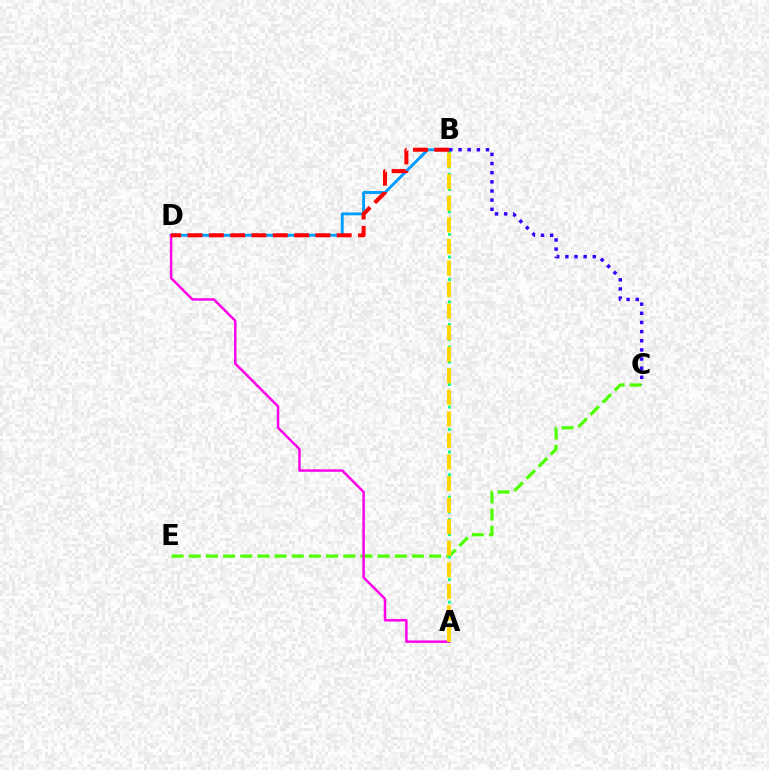{('C', 'E'): [{'color': '#4fff00', 'line_style': 'dashed', 'thickness': 2.33}], ('A', 'B'): [{'color': '#00ff86', 'line_style': 'dotted', 'thickness': 2.04}, {'color': '#ffd500', 'line_style': 'dashed', 'thickness': 2.93}], ('B', 'D'): [{'color': '#009eff', 'line_style': 'solid', 'thickness': 2.09}, {'color': '#ff0000', 'line_style': 'dashed', 'thickness': 2.9}], ('A', 'D'): [{'color': '#ff00ed', 'line_style': 'solid', 'thickness': 1.78}], ('B', 'C'): [{'color': '#3700ff', 'line_style': 'dotted', 'thickness': 2.49}]}